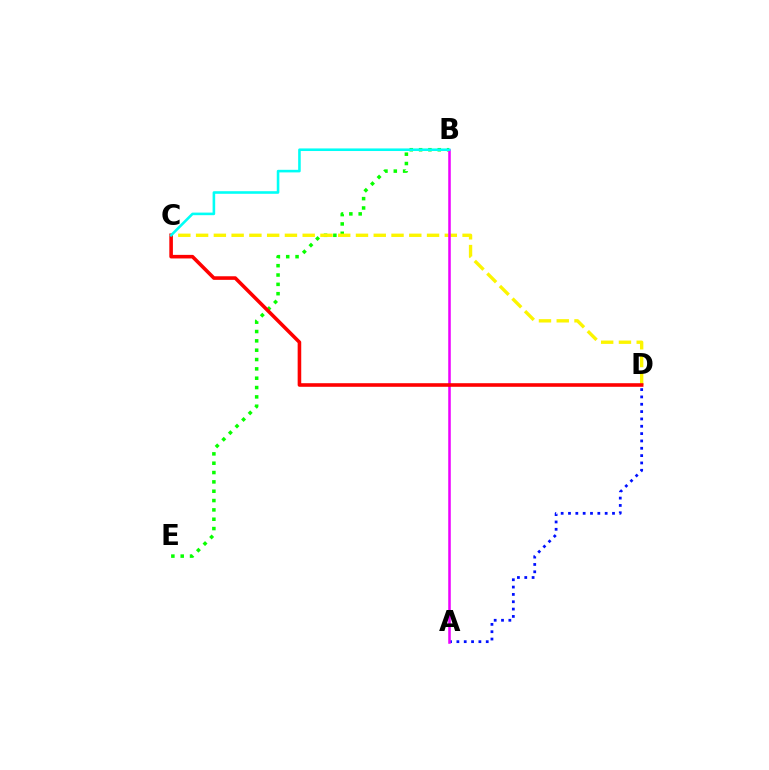{('B', 'E'): [{'color': '#08ff00', 'line_style': 'dotted', 'thickness': 2.54}], ('A', 'D'): [{'color': '#0010ff', 'line_style': 'dotted', 'thickness': 1.99}], ('C', 'D'): [{'color': '#fcf500', 'line_style': 'dashed', 'thickness': 2.41}, {'color': '#ff0000', 'line_style': 'solid', 'thickness': 2.58}], ('A', 'B'): [{'color': '#ee00ff', 'line_style': 'solid', 'thickness': 1.83}], ('B', 'C'): [{'color': '#00fff6', 'line_style': 'solid', 'thickness': 1.86}]}